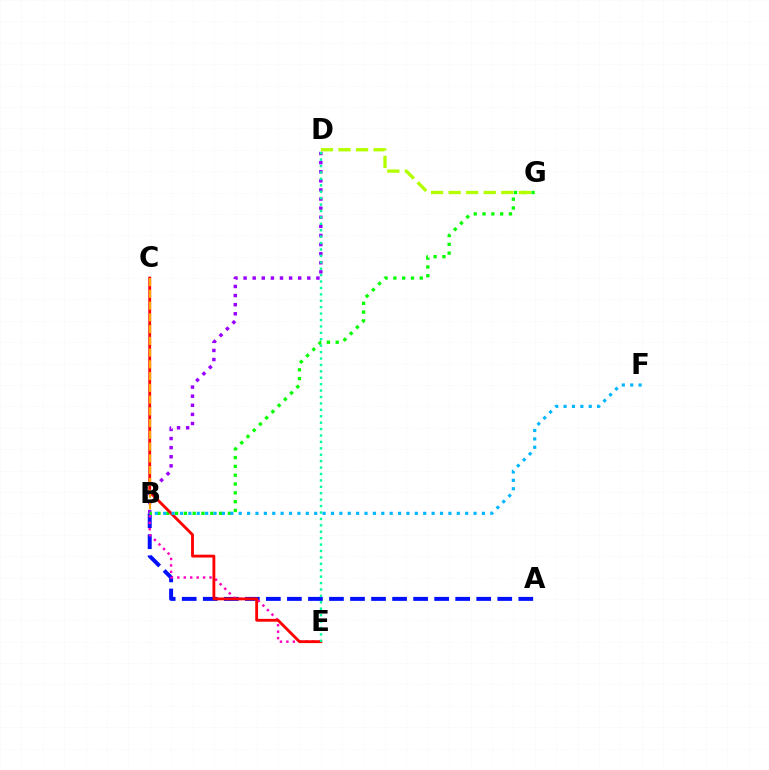{('A', 'B'): [{'color': '#0010ff', 'line_style': 'dashed', 'thickness': 2.86}], ('B', 'D'): [{'color': '#9b00ff', 'line_style': 'dotted', 'thickness': 2.47}], ('B', 'G'): [{'color': '#08ff00', 'line_style': 'dotted', 'thickness': 2.39}], ('B', 'E'): [{'color': '#ff00bd', 'line_style': 'dotted', 'thickness': 1.75}], ('C', 'E'): [{'color': '#ff0000', 'line_style': 'solid', 'thickness': 2.05}], ('D', 'E'): [{'color': '#00ff9d', 'line_style': 'dotted', 'thickness': 1.74}], ('B', 'F'): [{'color': '#00b5ff', 'line_style': 'dotted', 'thickness': 2.28}], ('D', 'G'): [{'color': '#b3ff00', 'line_style': 'dashed', 'thickness': 2.38}], ('B', 'C'): [{'color': '#ffa500', 'line_style': 'dashed', 'thickness': 1.6}]}